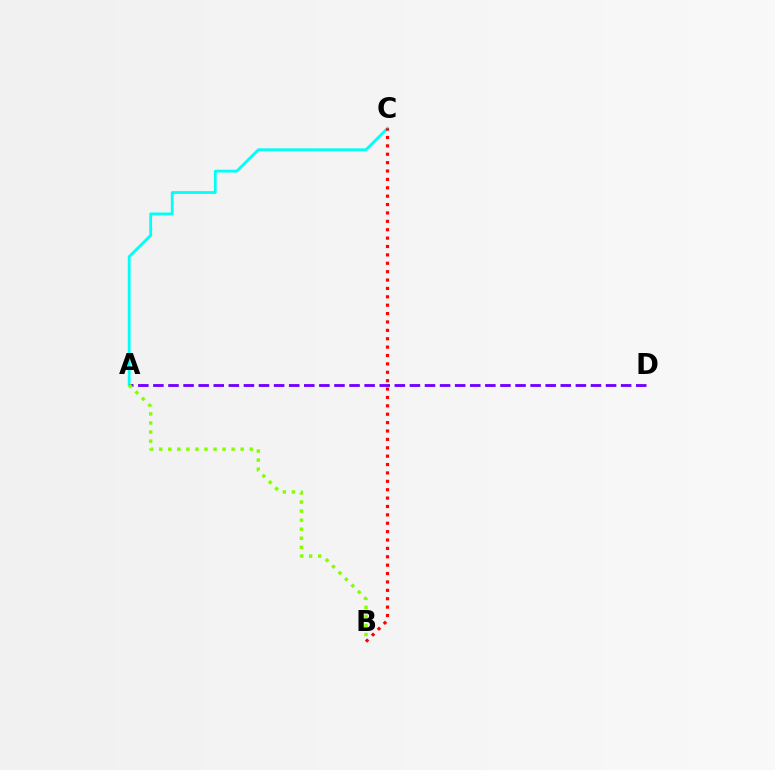{('A', 'C'): [{'color': '#00fff6', 'line_style': 'solid', 'thickness': 2.01}], ('B', 'C'): [{'color': '#ff0000', 'line_style': 'dotted', 'thickness': 2.28}], ('A', 'D'): [{'color': '#7200ff', 'line_style': 'dashed', 'thickness': 2.05}], ('A', 'B'): [{'color': '#84ff00', 'line_style': 'dotted', 'thickness': 2.46}]}